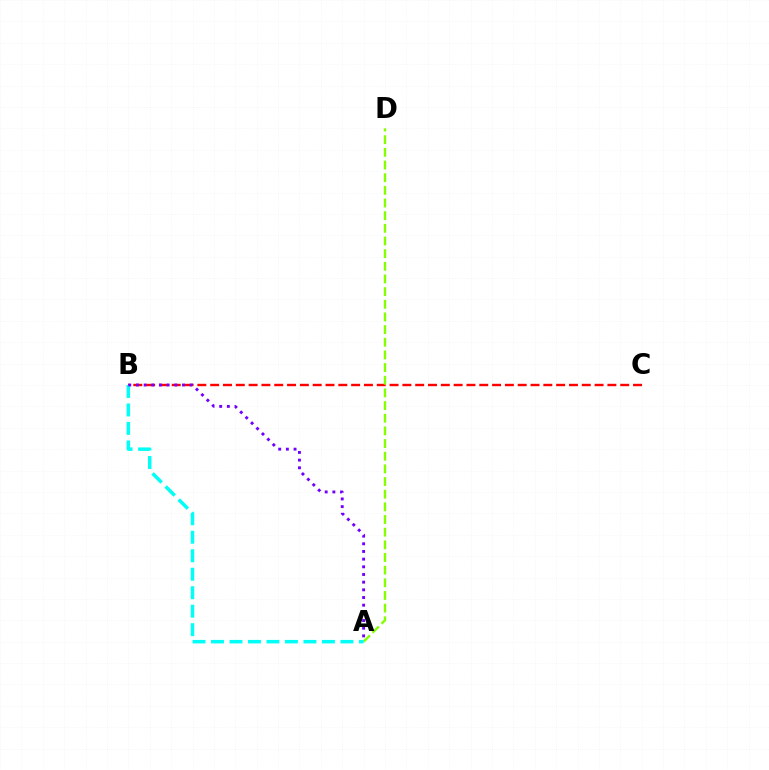{('B', 'C'): [{'color': '#ff0000', 'line_style': 'dashed', 'thickness': 1.74}], ('A', 'D'): [{'color': '#84ff00', 'line_style': 'dashed', 'thickness': 1.72}], ('A', 'B'): [{'color': '#00fff6', 'line_style': 'dashed', 'thickness': 2.51}, {'color': '#7200ff', 'line_style': 'dotted', 'thickness': 2.08}]}